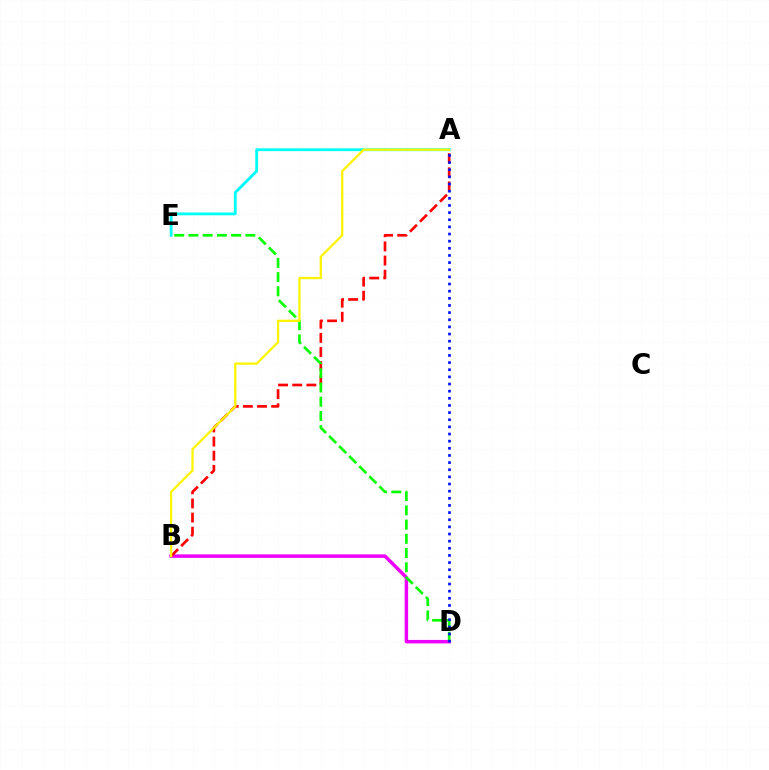{('A', 'E'): [{'color': '#00fff6', 'line_style': 'solid', 'thickness': 2.04}], ('B', 'D'): [{'color': '#ee00ff', 'line_style': 'solid', 'thickness': 2.51}], ('A', 'B'): [{'color': '#ff0000', 'line_style': 'dashed', 'thickness': 1.92}, {'color': '#fcf500', 'line_style': 'solid', 'thickness': 1.63}], ('D', 'E'): [{'color': '#08ff00', 'line_style': 'dashed', 'thickness': 1.93}], ('A', 'D'): [{'color': '#0010ff', 'line_style': 'dotted', 'thickness': 1.94}]}